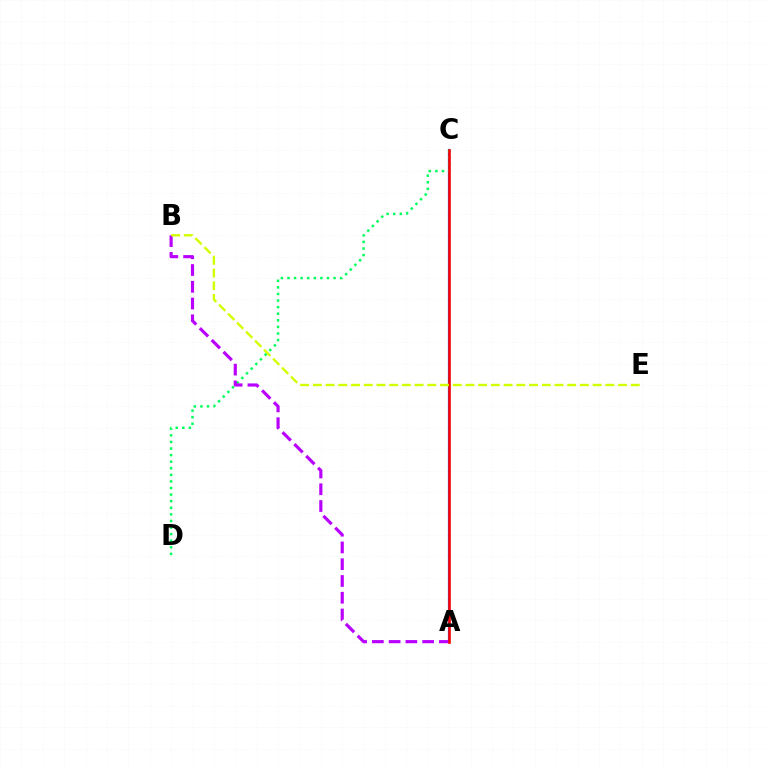{('A', 'C'): [{'color': '#0074ff', 'line_style': 'solid', 'thickness': 1.59}, {'color': '#ff0000', 'line_style': 'solid', 'thickness': 1.87}], ('C', 'D'): [{'color': '#00ff5c', 'line_style': 'dotted', 'thickness': 1.79}], ('A', 'B'): [{'color': '#b900ff', 'line_style': 'dashed', 'thickness': 2.28}], ('B', 'E'): [{'color': '#d1ff00', 'line_style': 'dashed', 'thickness': 1.73}]}